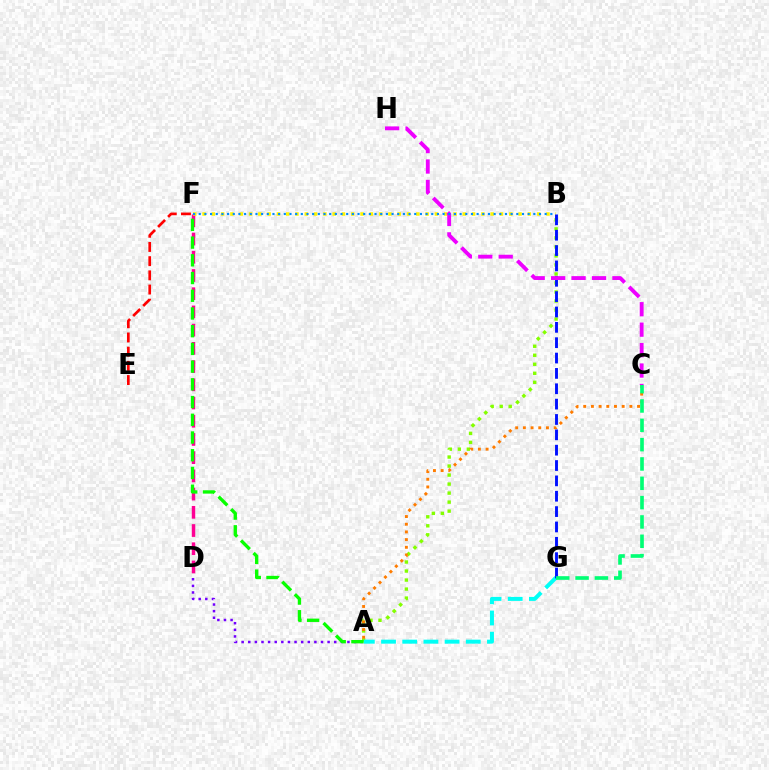{('A', 'D'): [{'color': '#7200ff', 'line_style': 'dotted', 'thickness': 1.8}], ('A', 'B'): [{'color': '#84ff00', 'line_style': 'dotted', 'thickness': 2.45}], ('A', 'G'): [{'color': '#00fff6', 'line_style': 'dashed', 'thickness': 2.88}], ('D', 'F'): [{'color': '#ff0094', 'line_style': 'dashed', 'thickness': 2.47}], ('A', 'F'): [{'color': '#08ff00', 'line_style': 'dashed', 'thickness': 2.41}], ('B', 'F'): [{'color': '#fcf500', 'line_style': 'dotted', 'thickness': 2.53}, {'color': '#008cff', 'line_style': 'dotted', 'thickness': 1.54}], ('B', 'G'): [{'color': '#0010ff', 'line_style': 'dashed', 'thickness': 2.09}], ('A', 'C'): [{'color': '#ff7c00', 'line_style': 'dotted', 'thickness': 2.09}], ('C', 'H'): [{'color': '#ee00ff', 'line_style': 'dashed', 'thickness': 2.78}], ('E', 'F'): [{'color': '#ff0000', 'line_style': 'dashed', 'thickness': 1.93}], ('C', 'G'): [{'color': '#00ff74', 'line_style': 'dashed', 'thickness': 2.63}]}